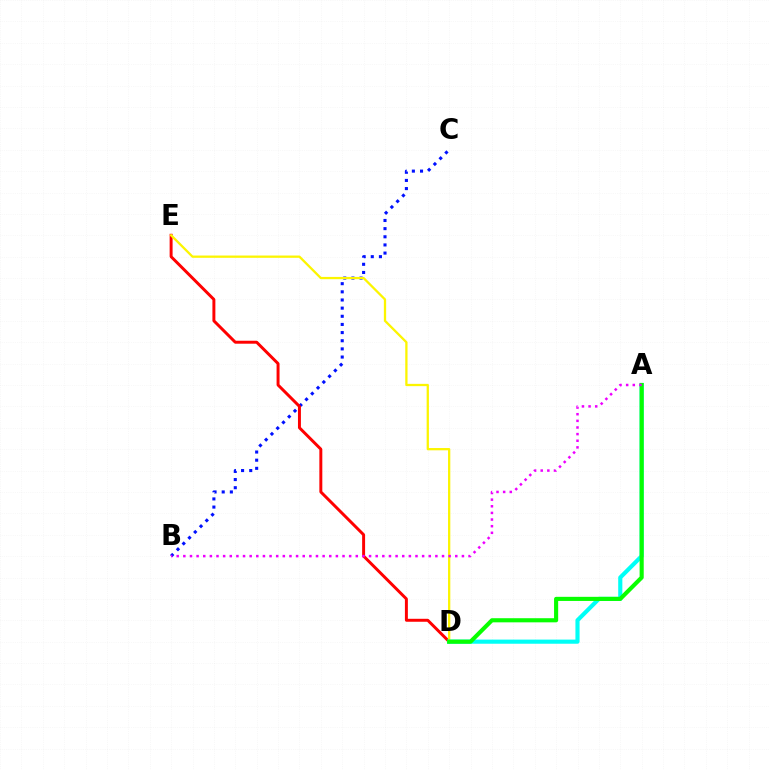{('B', 'C'): [{'color': '#0010ff', 'line_style': 'dotted', 'thickness': 2.21}], ('D', 'E'): [{'color': '#ff0000', 'line_style': 'solid', 'thickness': 2.13}, {'color': '#fcf500', 'line_style': 'solid', 'thickness': 1.64}], ('A', 'D'): [{'color': '#00fff6', 'line_style': 'solid', 'thickness': 2.98}, {'color': '#08ff00', 'line_style': 'solid', 'thickness': 2.96}], ('A', 'B'): [{'color': '#ee00ff', 'line_style': 'dotted', 'thickness': 1.8}]}